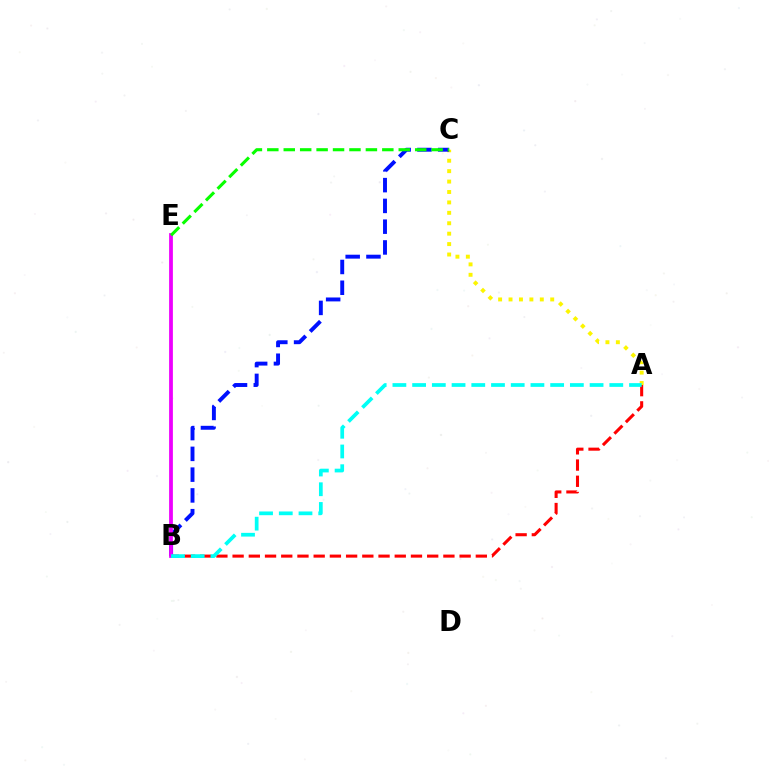{('A', 'C'): [{'color': '#fcf500', 'line_style': 'dotted', 'thickness': 2.83}], ('A', 'B'): [{'color': '#ff0000', 'line_style': 'dashed', 'thickness': 2.2}, {'color': '#00fff6', 'line_style': 'dashed', 'thickness': 2.68}], ('B', 'C'): [{'color': '#0010ff', 'line_style': 'dashed', 'thickness': 2.82}], ('B', 'E'): [{'color': '#ee00ff', 'line_style': 'solid', 'thickness': 2.72}], ('C', 'E'): [{'color': '#08ff00', 'line_style': 'dashed', 'thickness': 2.23}]}